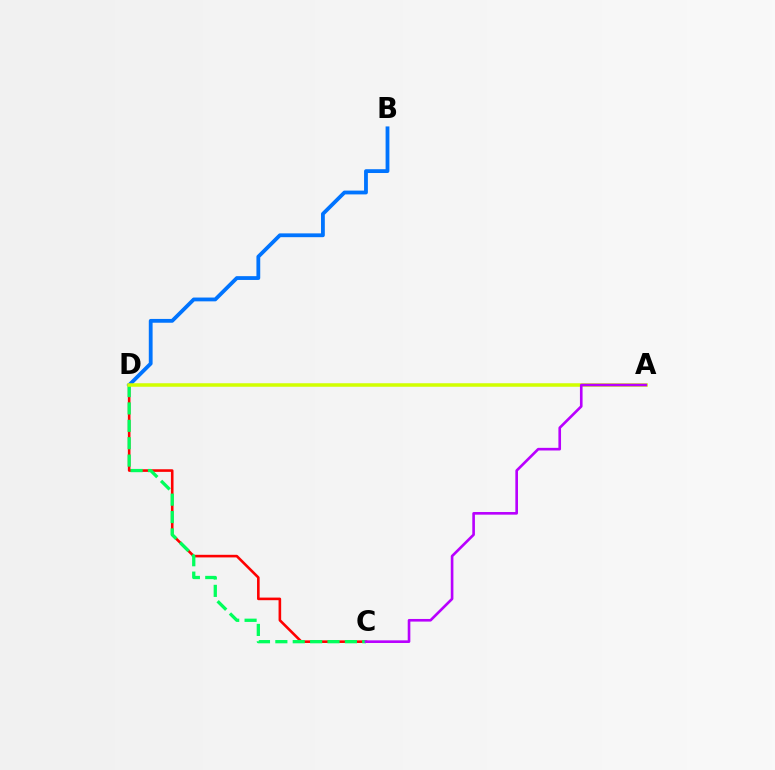{('C', 'D'): [{'color': '#ff0000', 'line_style': 'solid', 'thickness': 1.88}, {'color': '#00ff5c', 'line_style': 'dashed', 'thickness': 2.36}], ('B', 'D'): [{'color': '#0074ff', 'line_style': 'solid', 'thickness': 2.74}], ('A', 'D'): [{'color': '#d1ff00', 'line_style': 'solid', 'thickness': 2.53}], ('A', 'C'): [{'color': '#b900ff', 'line_style': 'solid', 'thickness': 1.9}]}